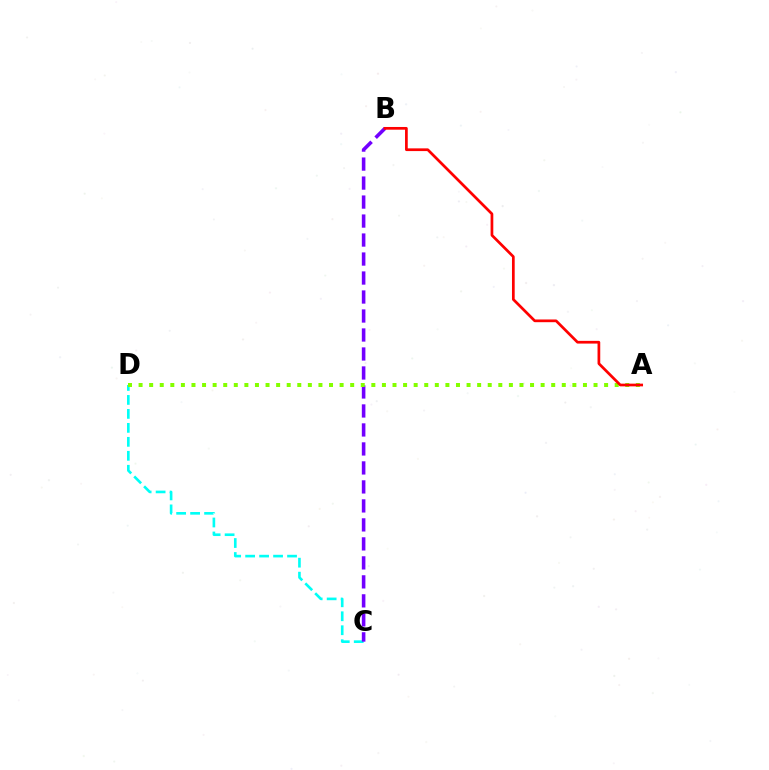{('C', 'D'): [{'color': '#00fff6', 'line_style': 'dashed', 'thickness': 1.9}], ('B', 'C'): [{'color': '#7200ff', 'line_style': 'dashed', 'thickness': 2.58}], ('A', 'D'): [{'color': '#84ff00', 'line_style': 'dotted', 'thickness': 2.87}], ('A', 'B'): [{'color': '#ff0000', 'line_style': 'solid', 'thickness': 1.96}]}